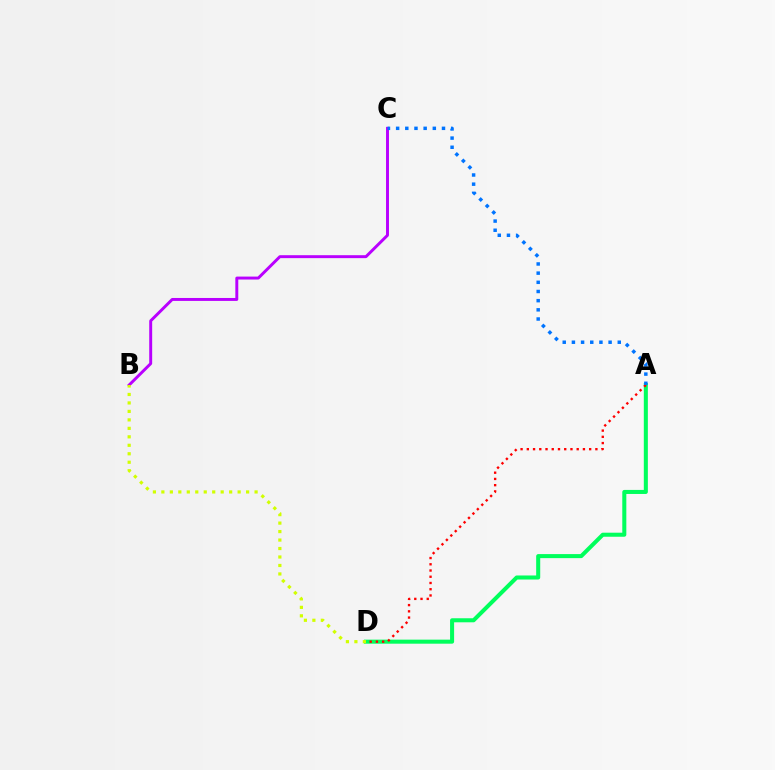{('B', 'C'): [{'color': '#b900ff', 'line_style': 'solid', 'thickness': 2.12}], ('A', 'D'): [{'color': '#00ff5c', 'line_style': 'solid', 'thickness': 2.91}, {'color': '#ff0000', 'line_style': 'dotted', 'thickness': 1.69}], ('B', 'D'): [{'color': '#d1ff00', 'line_style': 'dotted', 'thickness': 2.3}], ('A', 'C'): [{'color': '#0074ff', 'line_style': 'dotted', 'thickness': 2.49}]}